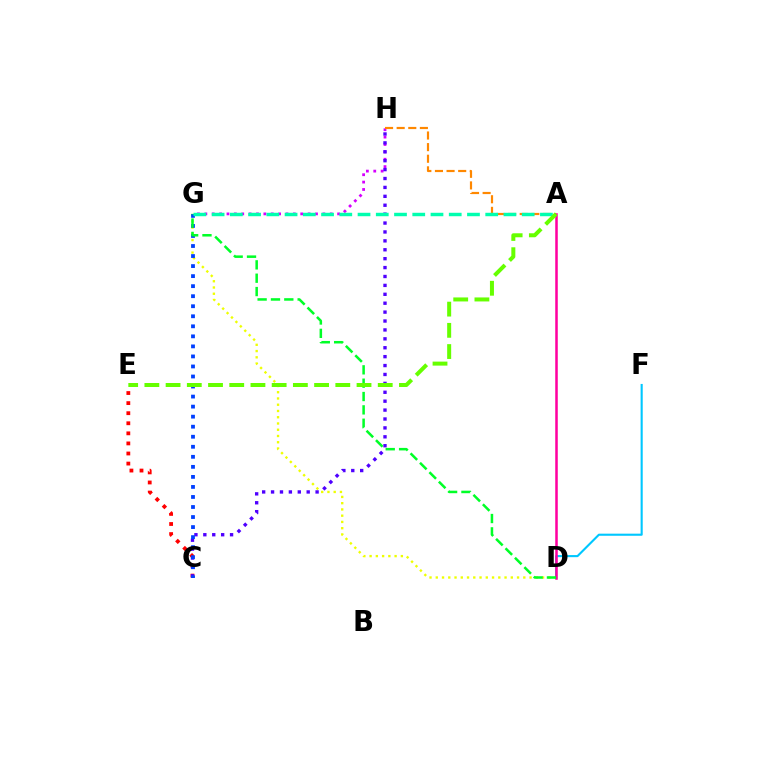{('D', 'G'): [{'color': '#eeff00', 'line_style': 'dotted', 'thickness': 1.7}, {'color': '#00ff27', 'line_style': 'dashed', 'thickness': 1.81}], ('D', 'F'): [{'color': '#00c7ff', 'line_style': 'solid', 'thickness': 1.52}], ('G', 'H'): [{'color': '#d600ff', 'line_style': 'dotted', 'thickness': 2.0}], ('C', 'E'): [{'color': '#ff0000', 'line_style': 'dotted', 'thickness': 2.74}], ('A', 'H'): [{'color': '#ff8800', 'line_style': 'dashed', 'thickness': 1.58}], ('C', 'H'): [{'color': '#4f00ff', 'line_style': 'dotted', 'thickness': 2.42}], ('A', 'D'): [{'color': '#ff00a0', 'line_style': 'solid', 'thickness': 1.82}], ('C', 'G'): [{'color': '#003fff', 'line_style': 'dotted', 'thickness': 2.73}], ('A', 'G'): [{'color': '#00ffaf', 'line_style': 'dashed', 'thickness': 2.48}], ('A', 'E'): [{'color': '#66ff00', 'line_style': 'dashed', 'thickness': 2.88}]}